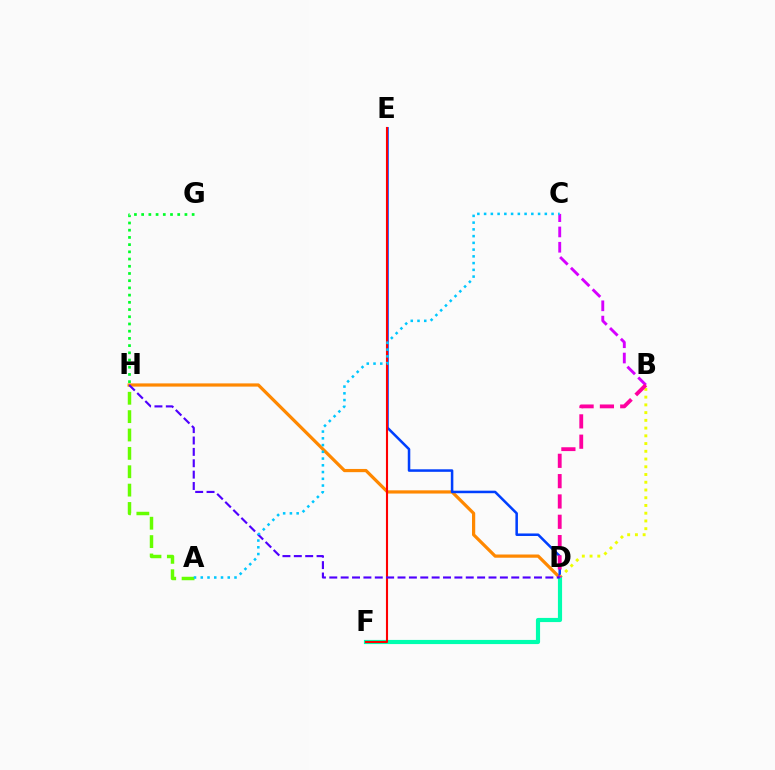{('A', 'H'): [{'color': '#66ff00', 'line_style': 'dashed', 'thickness': 2.5}], ('D', 'H'): [{'color': '#ff8800', 'line_style': 'solid', 'thickness': 2.31}, {'color': '#4f00ff', 'line_style': 'dashed', 'thickness': 1.54}], ('D', 'E'): [{'color': '#003fff', 'line_style': 'solid', 'thickness': 1.82}], ('B', 'D'): [{'color': '#eeff00', 'line_style': 'dotted', 'thickness': 2.1}, {'color': '#ff00a0', 'line_style': 'dashed', 'thickness': 2.76}], ('D', 'F'): [{'color': '#00ffaf', 'line_style': 'solid', 'thickness': 2.99}], ('B', 'C'): [{'color': '#d600ff', 'line_style': 'dashed', 'thickness': 2.08}], ('G', 'H'): [{'color': '#00ff27', 'line_style': 'dotted', 'thickness': 1.96}], ('E', 'F'): [{'color': '#ff0000', 'line_style': 'solid', 'thickness': 1.52}], ('A', 'C'): [{'color': '#00c7ff', 'line_style': 'dotted', 'thickness': 1.83}]}